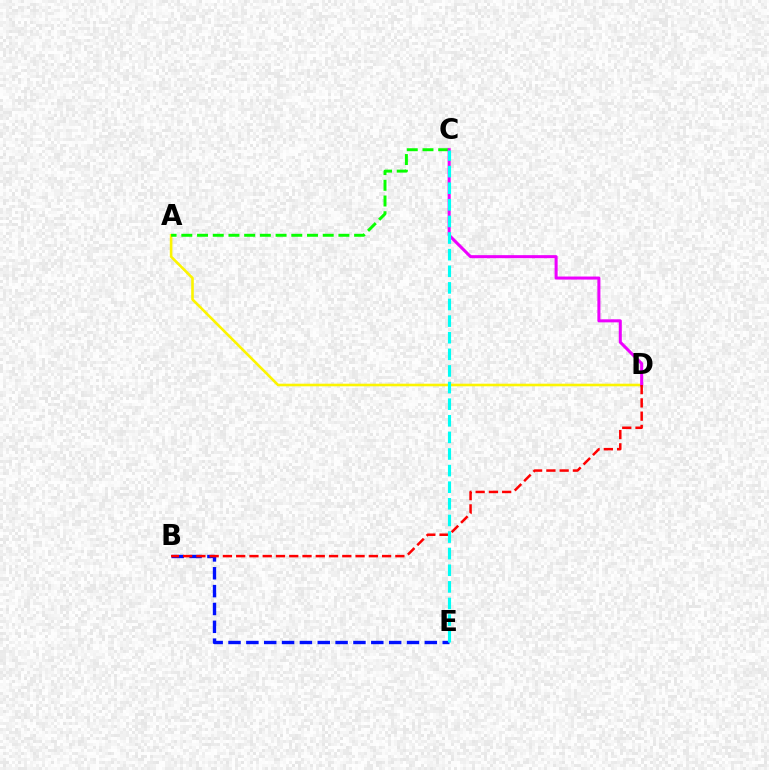{('A', 'D'): [{'color': '#fcf500', 'line_style': 'solid', 'thickness': 1.88}], ('A', 'C'): [{'color': '#08ff00', 'line_style': 'dashed', 'thickness': 2.13}], ('B', 'E'): [{'color': '#0010ff', 'line_style': 'dashed', 'thickness': 2.42}], ('C', 'D'): [{'color': '#ee00ff', 'line_style': 'solid', 'thickness': 2.19}], ('B', 'D'): [{'color': '#ff0000', 'line_style': 'dashed', 'thickness': 1.8}], ('C', 'E'): [{'color': '#00fff6', 'line_style': 'dashed', 'thickness': 2.26}]}